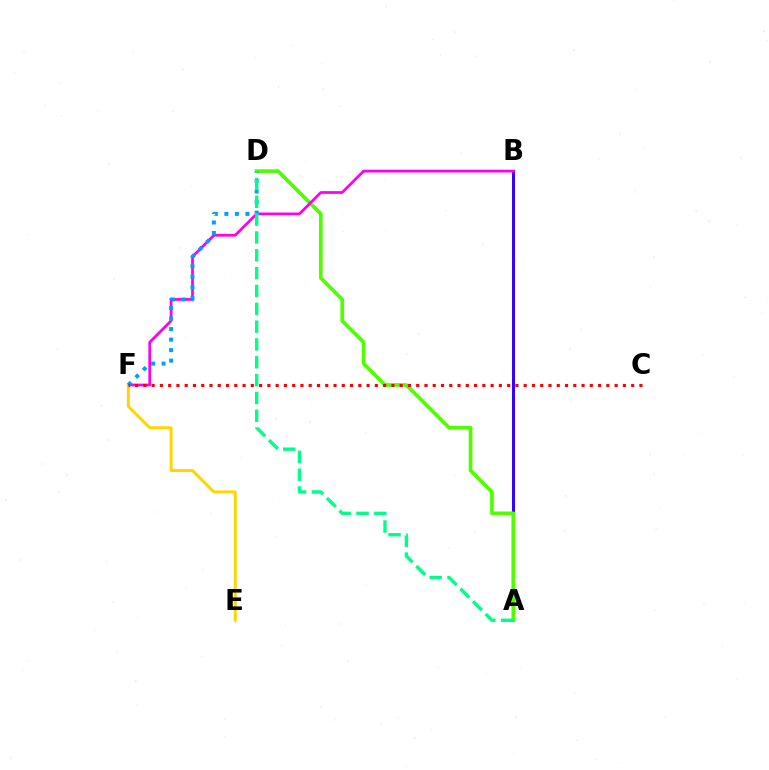{('A', 'B'): [{'color': '#3700ff', 'line_style': 'solid', 'thickness': 2.19}], ('A', 'D'): [{'color': '#4fff00', 'line_style': 'solid', 'thickness': 2.66}, {'color': '#00ff86', 'line_style': 'dashed', 'thickness': 2.42}], ('B', 'F'): [{'color': '#ff00ed', 'line_style': 'solid', 'thickness': 1.98}], ('E', 'F'): [{'color': '#ffd500', 'line_style': 'solid', 'thickness': 2.13}], ('D', 'F'): [{'color': '#009eff', 'line_style': 'dotted', 'thickness': 2.86}], ('C', 'F'): [{'color': '#ff0000', 'line_style': 'dotted', 'thickness': 2.25}]}